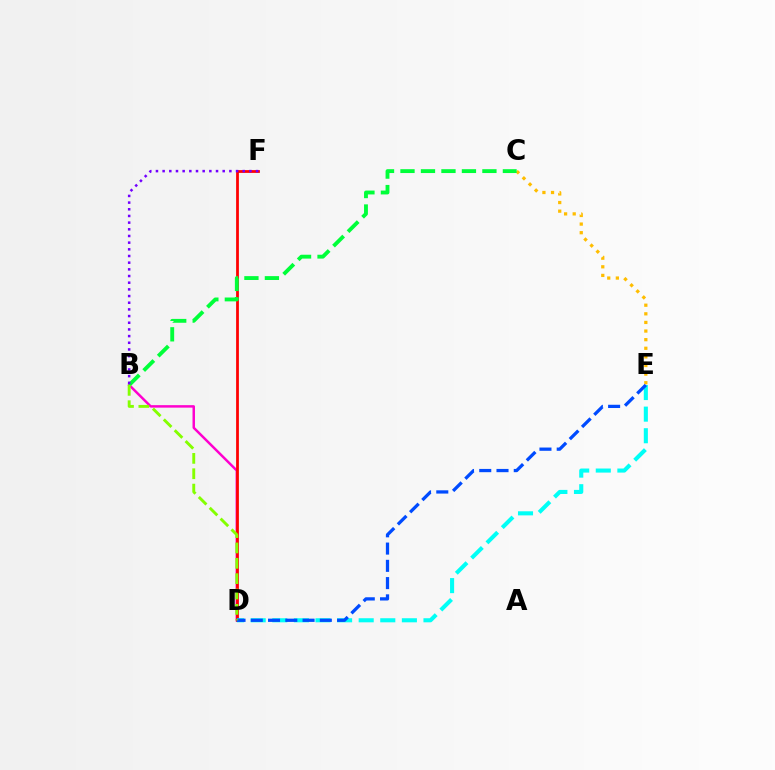{('C', 'E'): [{'color': '#ffbd00', 'line_style': 'dotted', 'thickness': 2.34}], ('B', 'D'): [{'color': '#ff00cf', 'line_style': 'solid', 'thickness': 1.78}, {'color': '#84ff00', 'line_style': 'dashed', 'thickness': 2.09}], ('D', 'F'): [{'color': '#ff0000', 'line_style': 'solid', 'thickness': 2.0}], ('D', 'E'): [{'color': '#00fff6', 'line_style': 'dashed', 'thickness': 2.93}, {'color': '#004bff', 'line_style': 'dashed', 'thickness': 2.34}], ('B', 'C'): [{'color': '#00ff39', 'line_style': 'dashed', 'thickness': 2.78}], ('B', 'F'): [{'color': '#7200ff', 'line_style': 'dotted', 'thickness': 1.81}]}